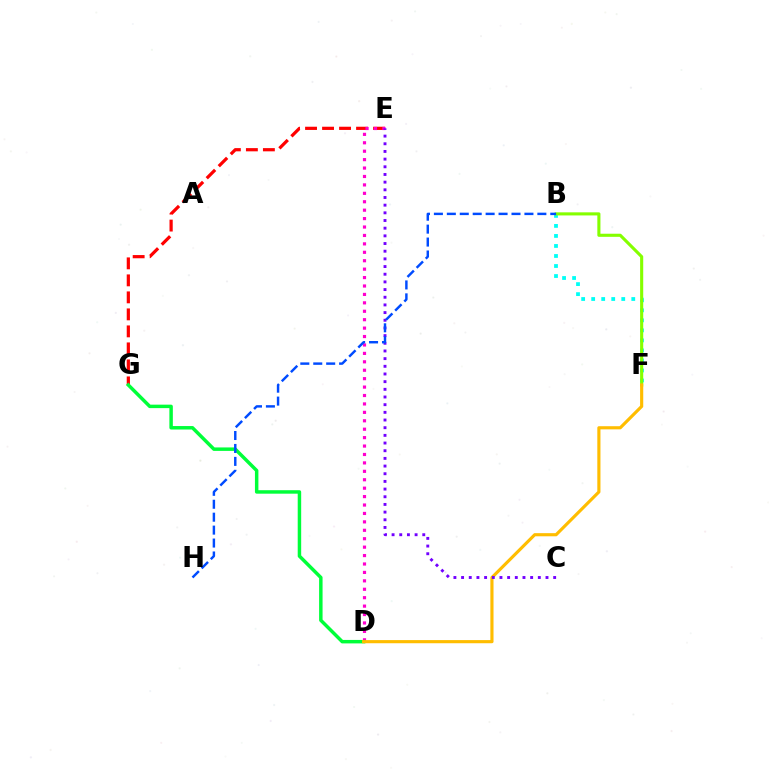{('B', 'F'): [{'color': '#00fff6', 'line_style': 'dotted', 'thickness': 2.72}, {'color': '#84ff00', 'line_style': 'solid', 'thickness': 2.23}], ('E', 'G'): [{'color': '#ff0000', 'line_style': 'dashed', 'thickness': 2.31}], ('D', 'E'): [{'color': '#ff00cf', 'line_style': 'dotted', 'thickness': 2.29}], ('D', 'G'): [{'color': '#00ff39', 'line_style': 'solid', 'thickness': 2.5}], ('D', 'F'): [{'color': '#ffbd00', 'line_style': 'solid', 'thickness': 2.26}], ('C', 'E'): [{'color': '#7200ff', 'line_style': 'dotted', 'thickness': 2.08}], ('B', 'H'): [{'color': '#004bff', 'line_style': 'dashed', 'thickness': 1.76}]}